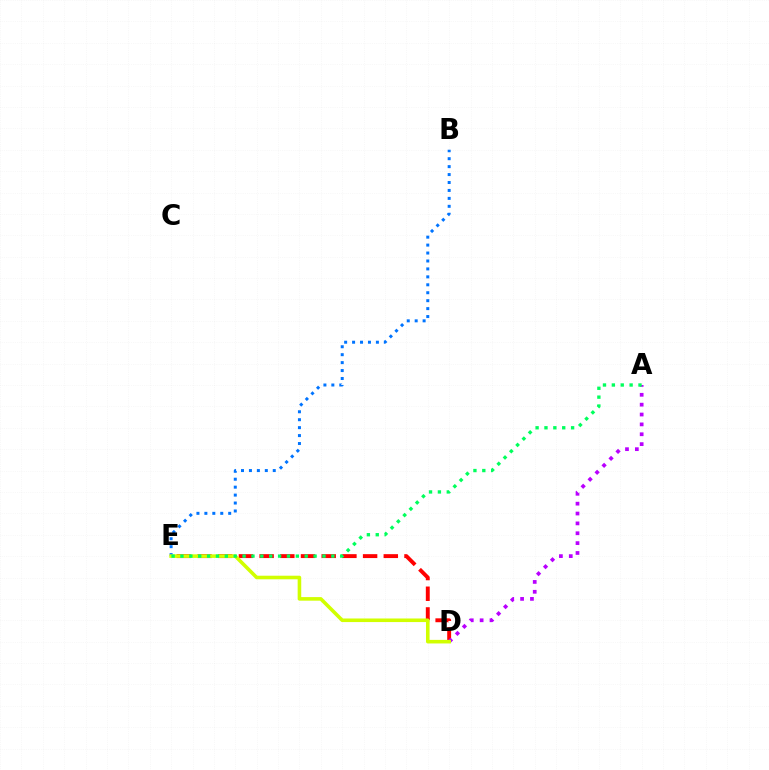{('D', 'E'): [{'color': '#ff0000', 'line_style': 'dashed', 'thickness': 2.81}, {'color': '#d1ff00', 'line_style': 'solid', 'thickness': 2.58}], ('A', 'D'): [{'color': '#b900ff', 'line_style': 'dotted', 'thickness': 2.68}], ('B', 'E'): [{'color': '#0074ff', 'line_style': 'dotted', 'thickness': 2.16}], ('A', 'E'): [{'color': '#00ff5c', 'line_style': 'dotted', 'thickness': 2.41}]}